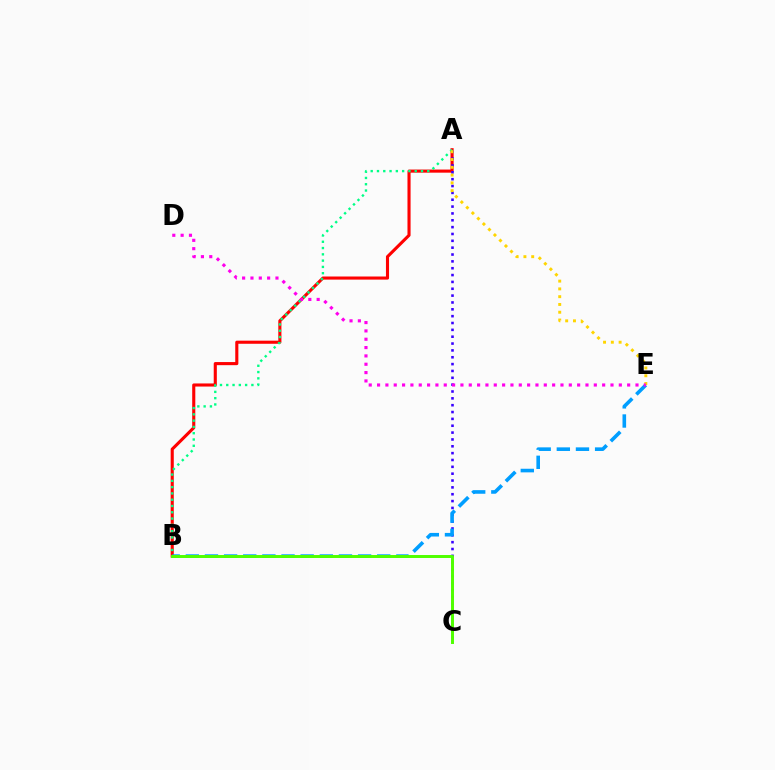{('A', 'B'): [{'color': '#ff0000', 'line_style': 'solid', 'thickness': 2.23}, {'color': '#00ff86', 'line_style': 'dotted', 'thickness': 1.71}], ('A', 'C'): [{'color': '#3700ff', 'line_style': 'dotted', 'thickness': 1.86}], ('B', 'E'): [{'color': '#009eff', 'line_style': 'dashed', 'thickness': 2.6}], ('A', 'E'): [{'color': '#ffd500', 'line_style': 'dotted', 'thickness': 2.11}], ('D', 'E'): [{'color': '#ff00ed', 'line_style': 'dotted', 'thickness': 2.27}], ('B', 'C'): [{'color': '#4fff00', 'line_style': 'solid', 'thickness': 2.13}]}